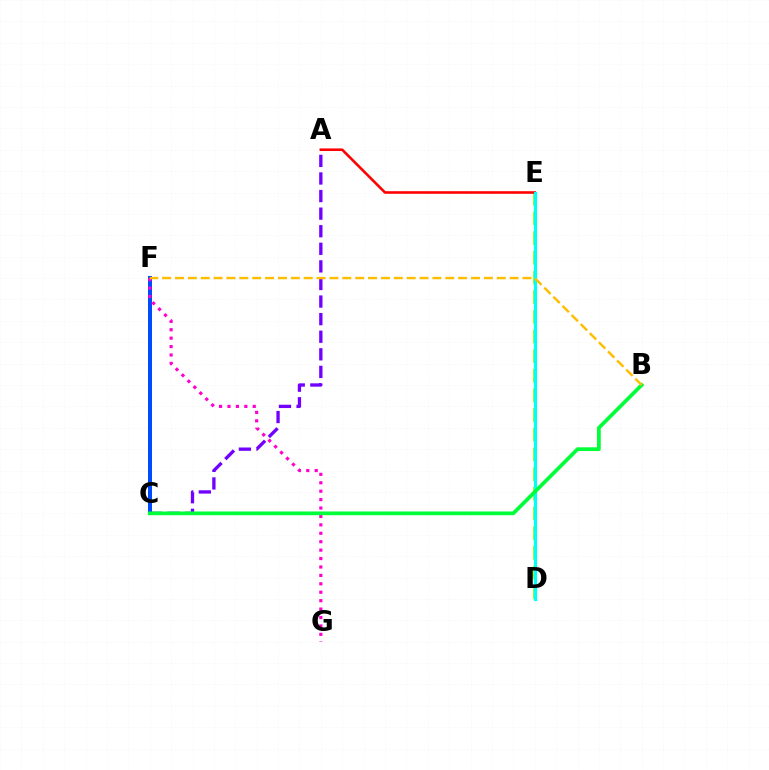{('C', 'F'): [{'color': '#004bff', 'line_style': 'solid', 'thickness': 2.88}], ('D', 'E'): [{'color': '#84ff00', 'line_style': 'dashed', 'thickness': 2.67}, {'color': '#00fff6', 'line_style': 'solid', 'thickness': 2.29}], ('A', 'E'): [{'color': '#ff0000', 'line_style': 'solid', 'thickness': 1.87}], ('F', 'G'): [{'color': '#ff00cf', 'line_style': 'dotted', 'thickness': 2.29}], ('A', 'C'): [{'color': '#7200ff', 'line_style': 'dashed', 'thickness': 2.39}], ('B', 'C'): [{'color': '#00ff39', 'line_style': 'solid', 'thickness': 2.69}], ('B', 'F'): [{'color': '#ffbd00', 'line_style': 'dashed', 'thickness': 1.75}]}